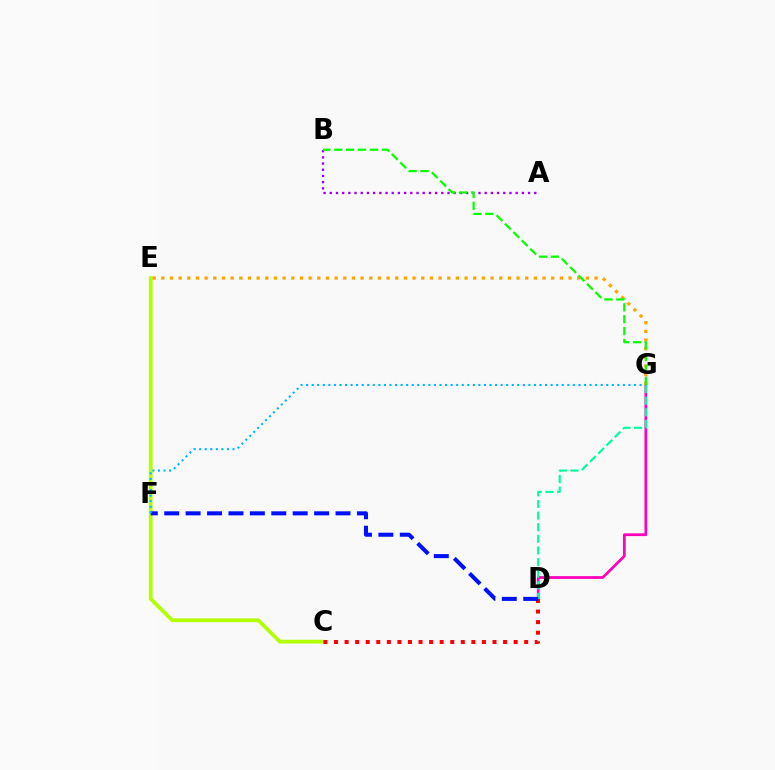{('C', 'E'): [{'color': '#b3ff00', 'line_style': 'solid', 'thickness': 2.72}], ('D', 'G'): [{'color': '#ff00bd', 'line_style': 'solid', 'thickness': 1.97}, {'color': '#00ff9d', 'line_style': 'dashed', 'thickness': 1.58}], ('C', 'D'): [{'color': '#ff0000', 'line_style': 'dotted', 'thickness': 2.87}], ('A', 'B'): [{'color': '#9b00ff', 'line_style': 'dotted', 'thickness': 1.68}], ('D', 'F'): [{'color': '#0010ff', 'line_style': 'dashed', 'thickness': 2.91}], ('E', 'G'): [{'color': '#ffa500', 'line_style': 'dotted', 'thickness': 2.35}], ('F', 'G'): [{'color': '#00b5ff', 'line_style': 'dotted', 'thickness': 1.51}], ('B', 'G'): [{'color': '#08ff00', 'line_style': 'dashed', 'thickness': 1.61}]}